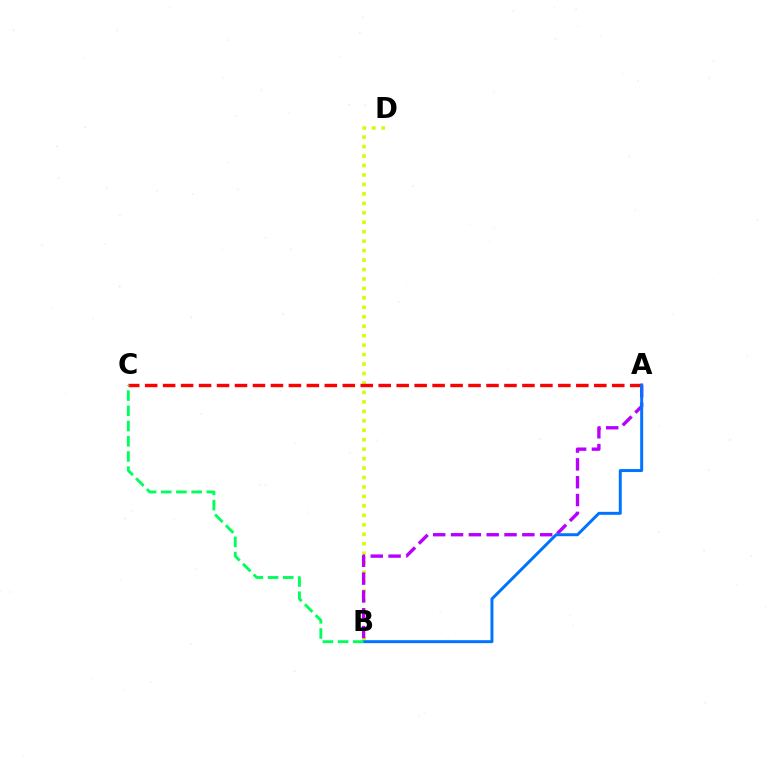{('B', 'D'): [{'color': '#d1ff00', 'line_style': 'dotted', 'thickness': 2.57}], ('A', 'B'): [{'color': '#b900ff', 'line_style': 'dashed', 'thickness': 2.42}, {'color': '#0074ff', 'line_style': 'solid', 'thickness': 2.14}], ('A', 'C'): [{'color': '#ff0000', 'line_style': 'dashed', 'thickness': 2.44}], ('B', 'C'): [{'color': '#00ff5c', 'line_style': 'dashed', 'thickness': 2.07}]}